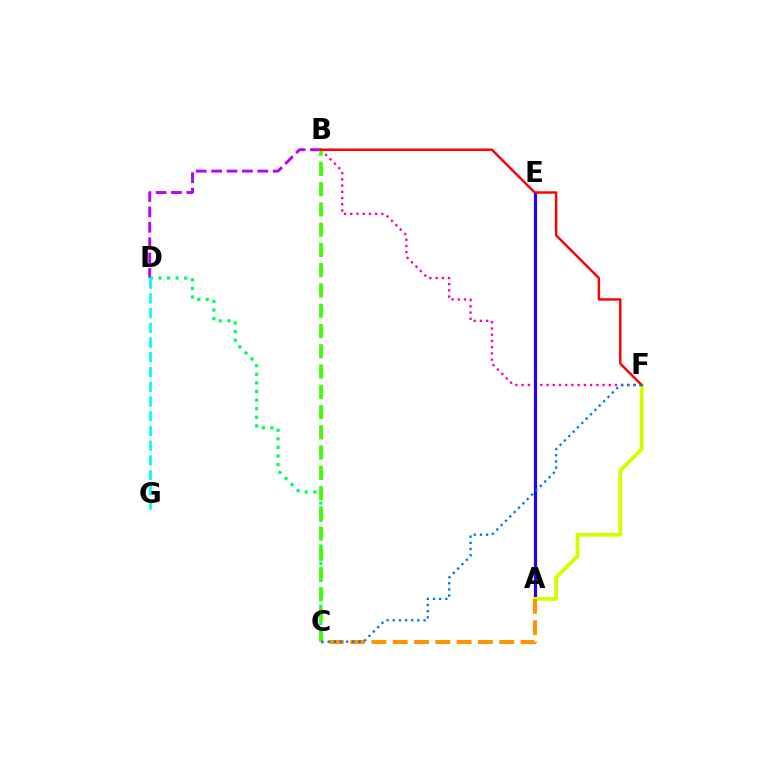{('B', 'F'): [{'color': '#ff00ac', 'line_style': 'dotted', 'thickness': 1.69}, {'color': '#ff0000', 'line_style': 'solid', 'thickness': 1.76}], ('A', 'E'): [{'color': '#2500ff', 'line_style': 'solid', 'thickness': 2.3}], ('A', 'F'): [{'color': '#d1ff00', 'line_style': 'solid', 'thickness': 2.77}], ('B', 'D'): [{'color': '#b900ff', 'line_style': 'dashed', 'thickness': 2.09}], ('C', 'D'): [{'color': '#00ff5c', 'line_style': 'dotted', 'thickness': 2.33}], ('B', 'C'): [{'color': '#3dff00', 'line_style': 'dashed', 'thickness': 2.75}], ('A', 'C'): [{'color': '#ff9400', 'line_style': 'dashed', 'thickness': 2.89}], ('C', 'F'): [{'color': '#0074ff', 'line_style': 'dotted', 'thickness': 1.67}], ('D', 'G'): [{'color': '#00fff6', 'line_style': 'dashed', 'thickness': 2.0}]}